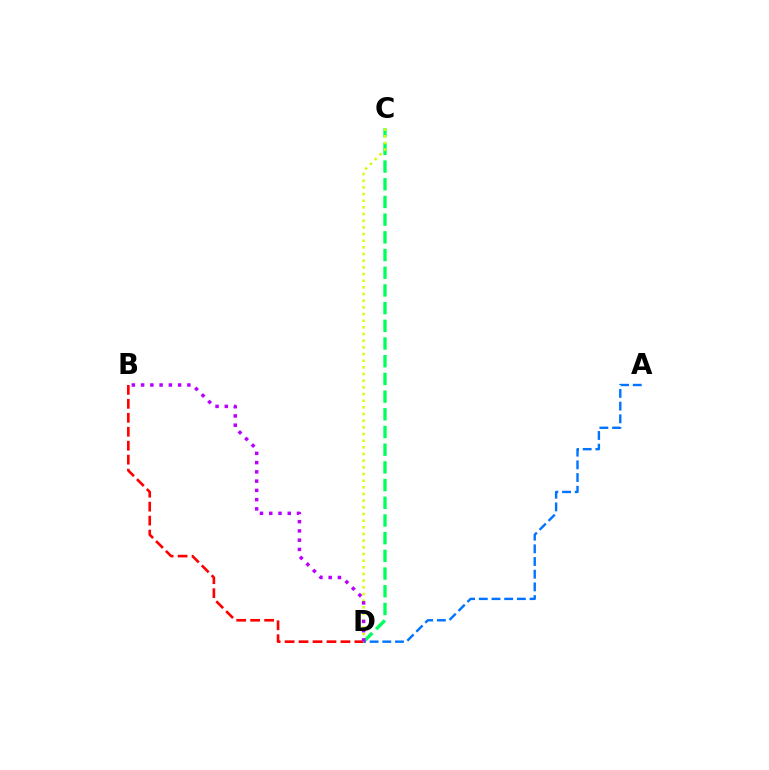{('C', 'D'): [{'color': '#00ff5c', 'line_style': 'dashed', 'thickness': 2.4}, {'color': '#d1ff00', 'line_style': 'dotted', 'thickness': 1.81}], ('A', 'D'): [{'color': '#0074ff', 'line_style': 'dashed', 'thickness': 1.72}], ('B', 'D'): [{'color': '#ff0000', 'line_style': 'dashed', 'thickness': 1.9}, {'color': '#b900ff', 'line_style': 'dotted', 'thickness': 2.52}]}